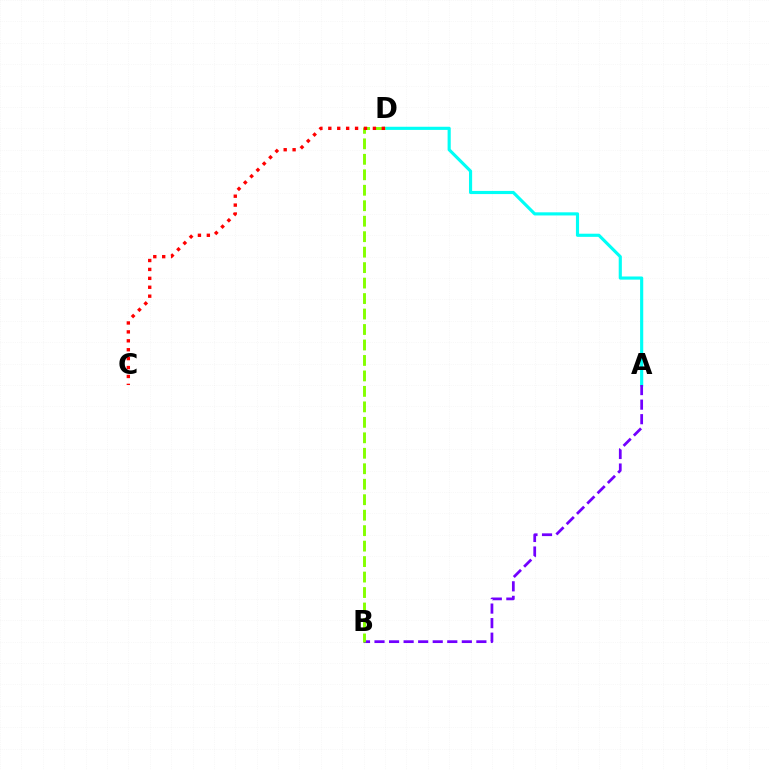{('A', 'D'): [{'color': '#00fff6', 'line_style': 'solid', 'thickness': 2.26}], ('A', 'B'): [{'color': '#7200ff', 'line_style': 'dashed', 'thickness': 1.98}], ('B', 'D'): [{'color': '#84ff00', 'line_style': 'dashed', 'thickness': 2.1}], ('C', 'D'): [{'color': '#ff0000', 'line_style': 'dotted', 'thickness': 2.42}]}